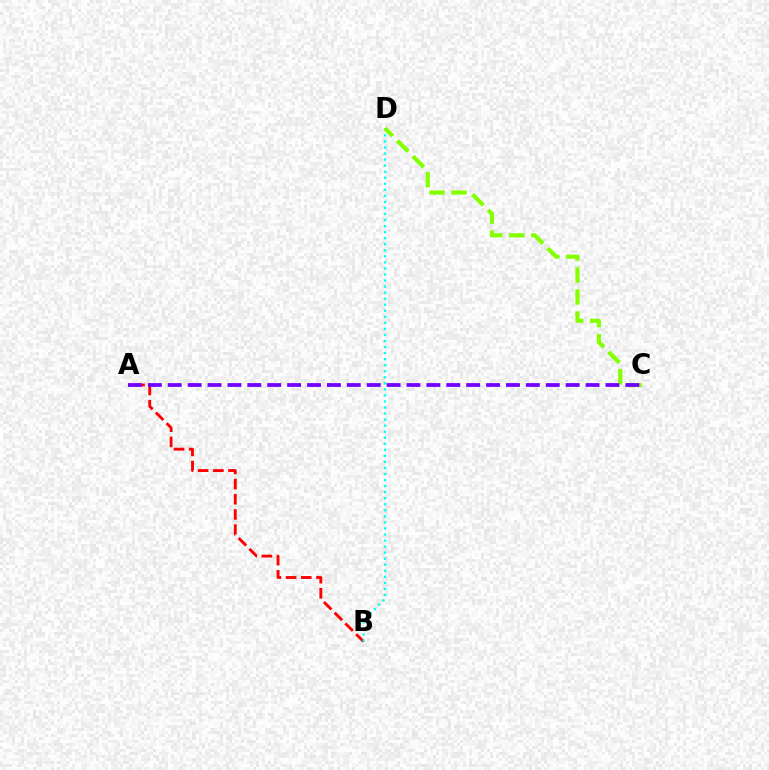{('A', 'B'): [{'color': '#ff0000', 'line_style': 'dashed', 'thickness': 2.06}], ('B', 'D'): [{'color': '#00fff6', 'line_style': 'dotted', 'thickness': 1.64}], ('C', 'D'): [{'color': '#84ff00', 'line_style': 'dashed', 'thickness': 2.99}], ('A', 'C'): [{'color': '#7200ff', 'line_style': 'dashed', 'thickness': 2.7}]}